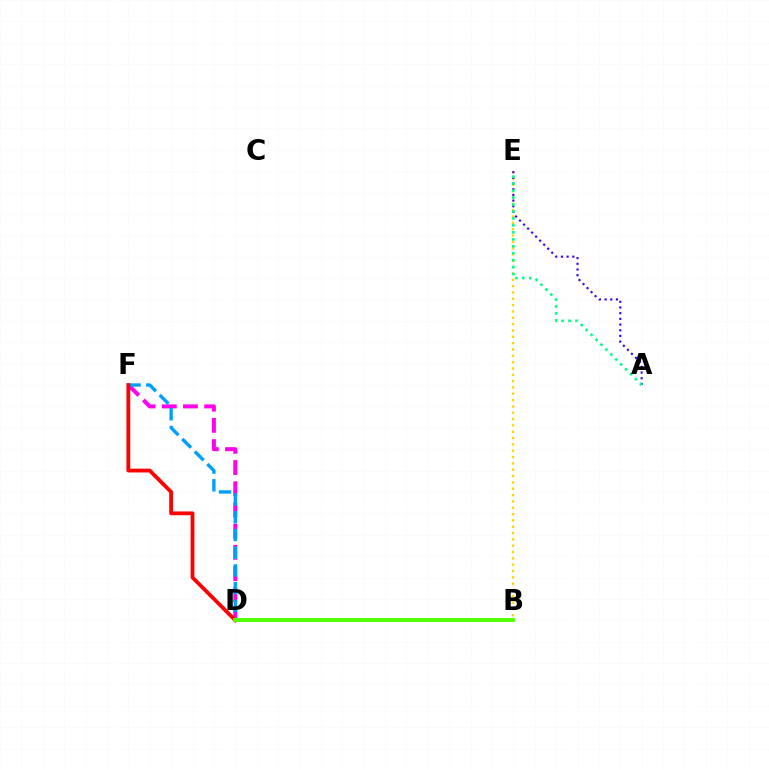{('D', 'F'): [{'color': '#ff00ed', 'line_style': 'dashed', 'thickness': 2.88}, {'color': '#009eff', 'line_style': 'dashed', 'thickness': 2.41}, {'color': '#ff0000', 'line_style': 'solid', 'thickness': 2.74}], ('B', 'E'): [{'color': '#ffd500', 'line_style': 'dotted', 'thickness': 1.72}], ('A', 'E'): [{'color': '#3700ff', 'line_style': 'dotted', 'thickness': 1.54}, {'color': '#00ff86', 'line_style': 'dotted', 'thickness': 1.89}], ('B', 'D'): [{'color': '#4fff00', 'line_style': 'solid', 'thickness': 2.76}]}